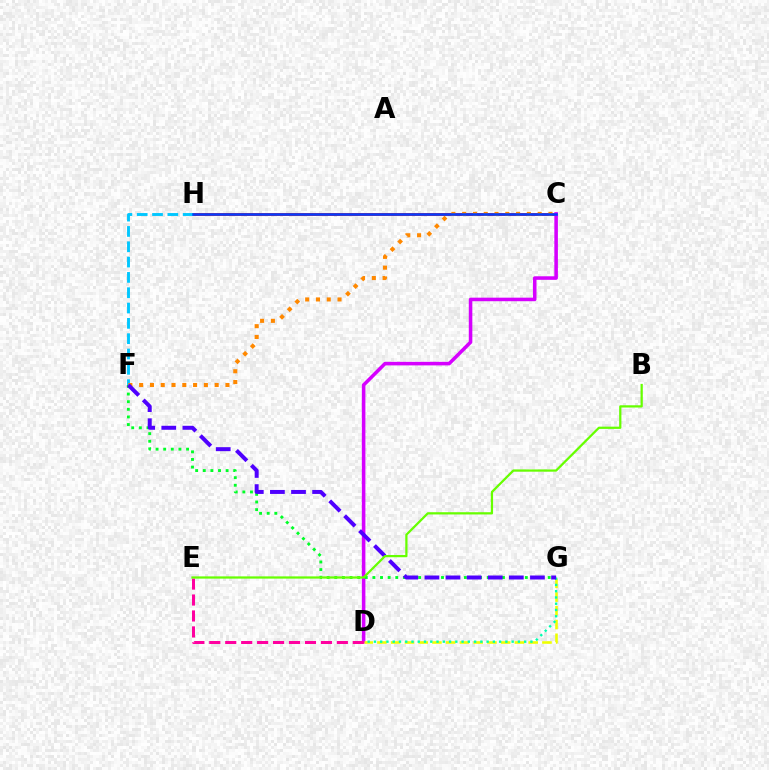{('C', 'H'): [{'color': '#ff0000', 'line_style': 'solid', 'thickness': 1.97}, {'color': '#003fff', 'line_style': 'solid', 'thickness': 1.81}], ('F', 'H'): [{'color': '#00c7ff', 'line_style': 'dashed', 'thickness': 2.08}], ('C', 'D'): [{'color': '#d600ff', 'line_style': 'solid', 'thickness': 2.55}], ('C', 'F'): [{'color': '#ff8800', 'line_style': 'dotted', 'thickness': 2.93}], ('D', 'G'): [{'color': '#eeff00', 'line_style': 'dashed', 'thickness': 1.87}, {'color': '#00ffaf', 'line_style': 'dotted', 'thickness': 1.7}], ('D', 'E'): [{'color': '#ff00a0', 'line_style': 'dashed', 'thickness': 2.17}], ('F', 'G'): [{'color': '#00ff27', 'line_style': 'dotted', 'thickness': 2.07}, {'color': '#4f00ff', 'line_style': 'dashed', 'thickness': 2.87}], ('B', 'E'): [{'color': '#66ff00', 'line_style': 'solid', 'thickness': 1.62}]}